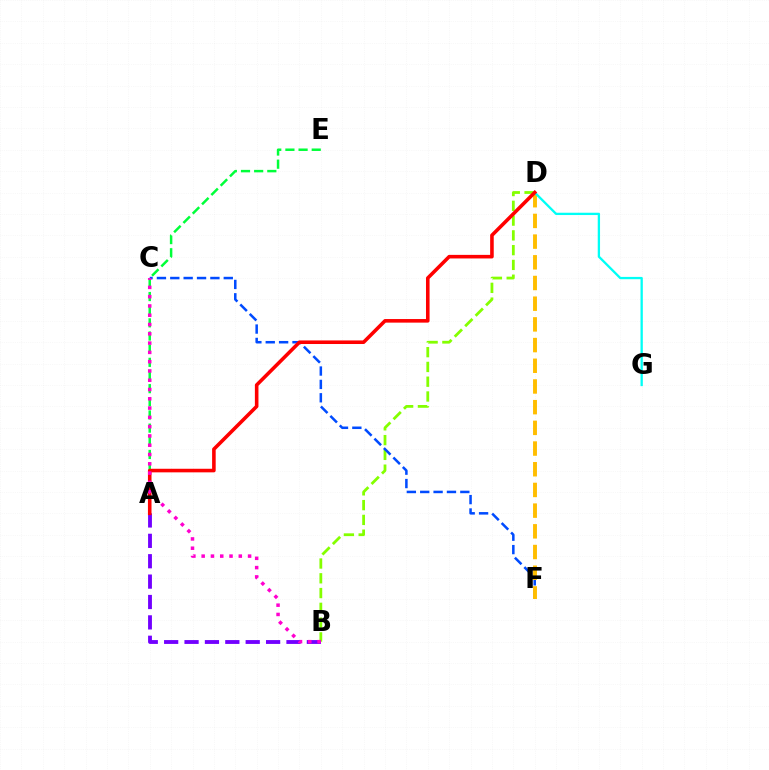{('A', 'E'): [{'color': '#00ff39', 'line_style': 'dashed', 'thickness': 1.79}], ('B', 'D'): [{'color': '#84ff00', 'line_style': 'dashed', 'thickness': 2.01}], ('C', 'F'): [{'color': '#004bff', 'line_style': 'dashed', 'thickness': 1.82}], ('D', 'F'): [{'color': '#ffbd00', 'line_style': 'dashed', 'thickness': 2.81}], ('A', 'B'): [{'color': '#7200ff', 'line_style': 'dashed', 'thickness': 2.77}], ('D', 'G'): [{'color': '#00fff6', 'line_style': 'solid', 'thickness': 1.66}], ('A', 'D'): [{'color': '#ff0000', 'line_style': 'solid', 'thickness': 2.58}], ('B', 'C'): [{'color': '#ff00cf', 'line_style': 'dotted', 'thickness': 2.52}]}